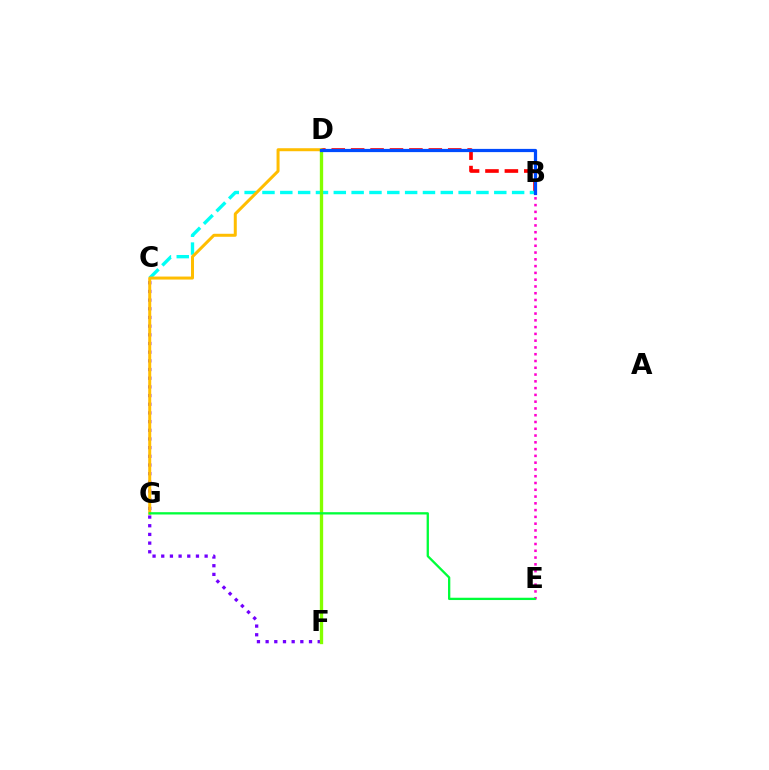{('C', 'F'): [{'color': '#7200ff', 'line_style': 'dotted', 'thickness': 2.36}], ('B', 'D'): [{'color': '#ff0000', 'line_style': 'dashed', 'thickness': 2.64}, {'color': '#004bff', 'line_style': 'solid', 'thickness': 2.32}], ('B', 'E'): [{'color': '#ff00cf', 'line_style': 'dotted', 'thickness': 1.84}], ('B', 'C'): [{'color': '#00fff6', 'line_style': 'dashed', 'thickness': 2.42}], ('D', 'G'): [{'color': '#ffbd00', 'line_style': 'solid', 'thickness': 2.16}], ('D', 'F'): [{'color': '#84ff00', 'line_style': 'solid', 'thickness': 2.4}], ('E', 'G'): [{'color': '#00ff39', 'line_style': 'solid', 'thickness': 1.66}]}